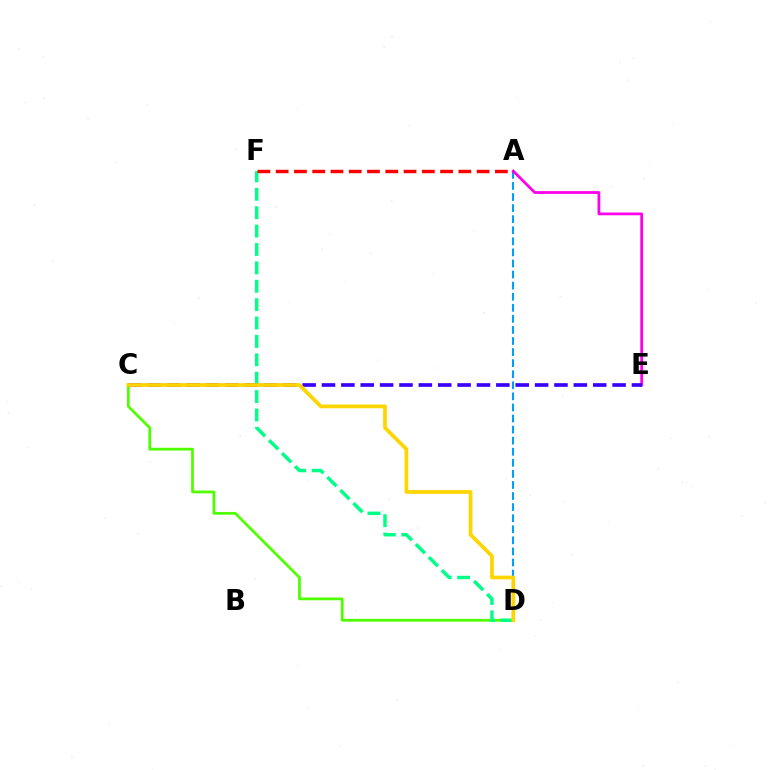{('C', 'D'): [{'color': '#4fff00', 'line_style': 'solid', 'thickness': 1.98}, {'color': '#ffd500', 'line_style': 'solid', 'thickness': 2.69}], ('A', 'D'): [{'color': '#009eff', 'line_style': 'dashed', 'thickness': 1.5}], ('A', 'E'): [{'color': '#ff00ed', 'line_style': 'solid', 'thickness': 1.99}], ('D', 'F'): [{'color': '#00ff86', 'line_style': 'dashed', 'thickness': 2.5}], ('C', 'E'): [{'color': '#3700ff', 'line_style': 'dashed', 'thickness': 2.63}], ('A', 'F'): [{'color': '#ff0000', 'line_style': 'dashed', 'thickness': 2.48}]}